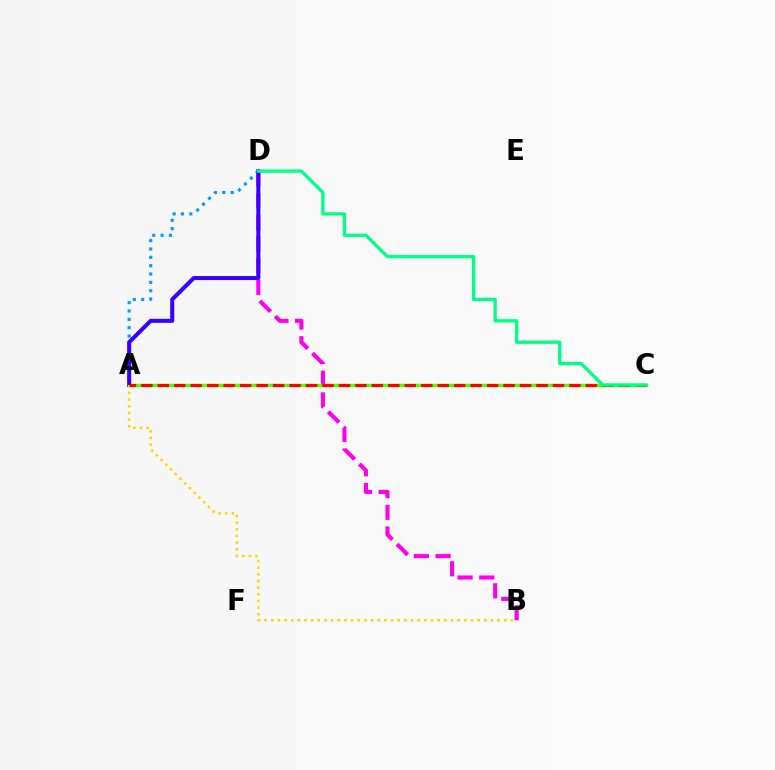{('A', 'D'): [{'color': '#009eff', 'line_style': 'dotted', 'thickness': 2.27}, {'color': '#3700ff', 'line_style': 'solid', 'thickness': 2.9}], ('B', 'D'): [{'color': '#ff00ed', 'line_style': 'dashed', 'thickness': 2.95}], ('A', 'C'): [{'color': '#4fff00', 'line_style': 'solid', 'thickness': 2.42}, {'color': '#ff0000', 'line_style': 'dashed', 'thickness': 2.24}], ('A', 'B'): [{'color': '#ffd500', 'line_style': 'dotted', 'thickness': 1.81}], ('C', 'D'): [{'color': '#00ff86', 'line_style': 'solid', 'thickness': 2.36}]}